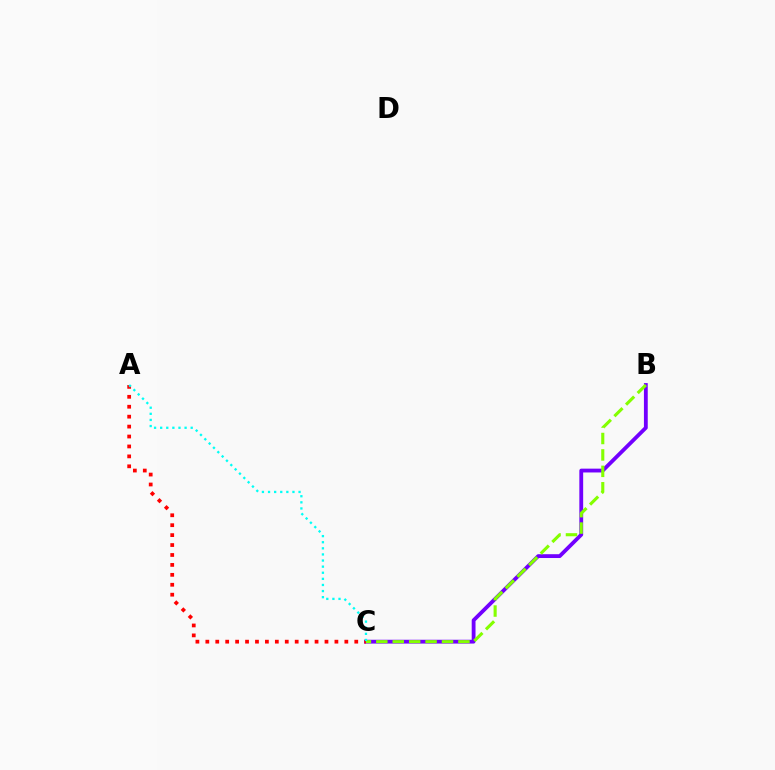{('B', 'C'): [{'color': '#7200ff', 'line_style': 'solid', 'thickness': 2.75}, {'color': '#84ff00', 'line_style': 'dashed', 'thickness': 2.23}], ('A', 'C'): [{'color': '#ff0000', 'line_style': 'dotted', 'thickness': 2.7}, {'color': '#00fff6', 'line_style': 'dotted', 'thickness': 1.66}]}